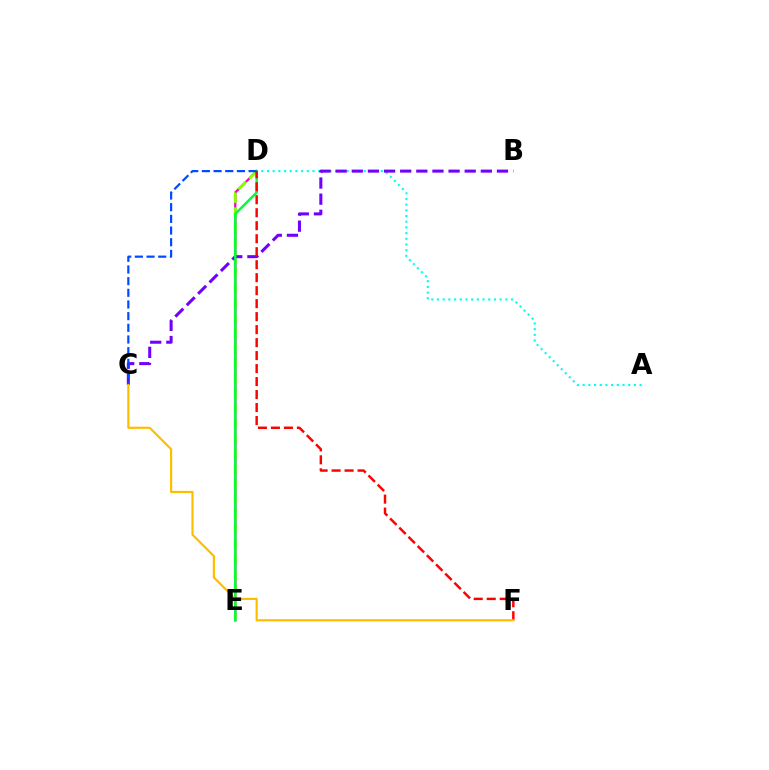{('D', 'E'): [{'color': '#ff00cf', 'line_style': 'solid', 'thickness': 1.64}, {'color': '#84ff00', 'line_style': 'dashed', 'thickness': 2.05}, {'color': '#00ff39', 'line_style': 'solid', 'thickness': 1.79}], ('A', 'D'): [{'color': '#00fff6', 'line_style': 'dotted', 'thickness': 1.55}], ('B', 'C'): [{'color': '#7200ff', 'line_style': 'dashed', 'thickness': 2.19}], ('D', 'F'): [{'color': '#ff0000', 'line_style': 'dashed', 'thickness': 1.76}], ('C', 'D'): [{'color': '#004bff', 'line_style': 'dashed', 'thickness': 1.59}], ('C', 'F'): [{'color': '#ffbd00', 'line_style': 'solid', 'thickness': 1.57}]}